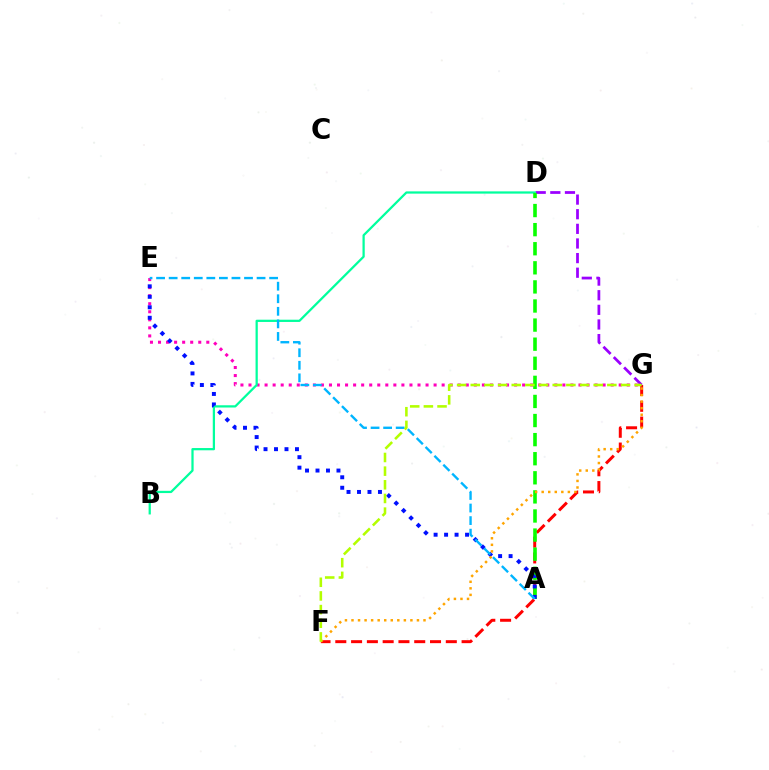{('E', 'G'): [{'color': '#ff00bd', 'line_style': 'dotted', 'thickness': 2.19}], ('D', 'G'): [{'color': '#9b00ff', 'line_style': 'dashed', 'thickness': 1.99}], ('B', 'D'): [{'color': '#00ff9d', 'line_style': 'solid', 'thickness': 1.62}], ('F', 'G'): [{'color': '#ff0000', 'line_style': 'dashed', 'thickness': 2.14}, {'color': '#ffa500', 'line_style': 'dotted', 'thickness': 1.78}, {'color': '#b3ff00', 'line_style': 'dashed', 'thickness': 1.86}], ('A', 'D'): [{'color': '#08ff00', 'line_style': 'dashed', 'thickness': 2.59}], ('A', 'E'): [{'color': '#0010ff', 'line_style': 'dotted', 'thickness': 2.85}, {'color': '#00b5ff', 'line_style': 'dashed', 'thickness': 1.71}]}